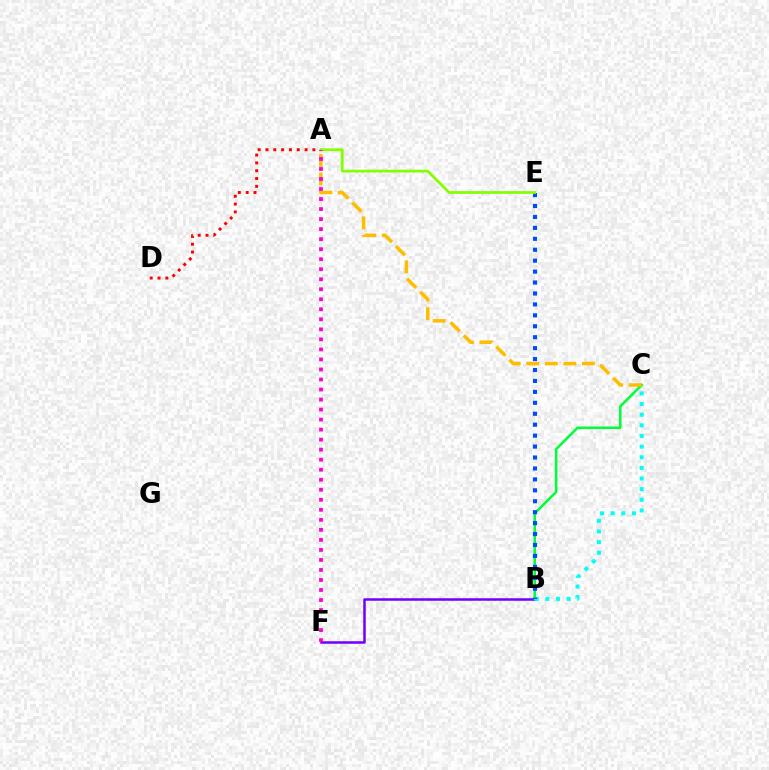{('B', 'F'): [{'color': '#7200ff', 'line_style': 'solid', 'thickness': 1.82}], ('B', 'C'): [{'color': '#00ff39', 'line_style': 'solid', 'thickness': 1.83}, {'color': '#00fff6', 'line_style': 'dotted', 'thickness': 2.89}], ('A', 'D'): [{'color': '#ff0000', 'line_style': 'dotted', 'thickness': 2.13}], ('B', 'E'): [{'color': '#004bff', 'line_style': 'dotted', 'thickness': 2.97}], ('A', 'E'): [{'color': '#84ff00', 'line_style': 'solid', 'thickness': 1.98}], ('A', 'C'): [{'color': '#ffbd00', 'line_style': 'dashed', 'thickness': 2.52}], ('A', 'F'): [{'color': '#ff00cf', 'line_style': 'dotted', 'thickness': 2.72}]}